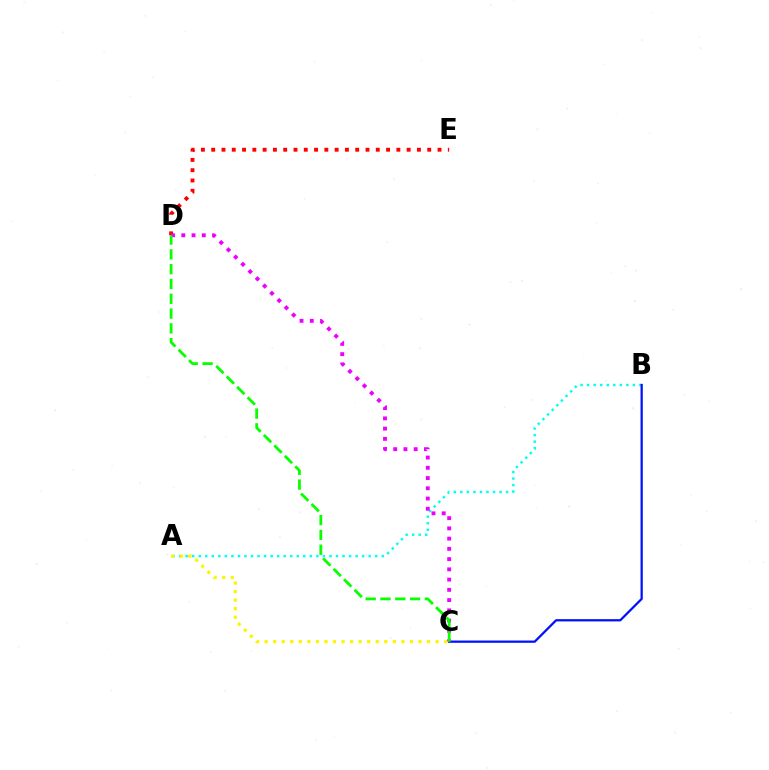{('A', 'B'): [{'color': '#00fff6', 'line_style': 'dotted', 'thickness': 1.78}], ('A', 'C'): [{'color': '#fcf500', 'line_style': 'dotted', 'thickness': 2.32}], ('D', 'E'): [{'color': '#ff0000', 'line_style': 'dotted', 'thickness': 2.79}], ('B', 'C'): [{'color': '#0010ff', 'line_style': 'solid', 'thickness': 1.63}], ('C', 'D'): [{'color': '#ee00ff', 'line_style': 'dotted', 'thickness': 2.78}, {'color': '#08ff00', 'line_style': 'dashed', 'thickness': 2.01}]}